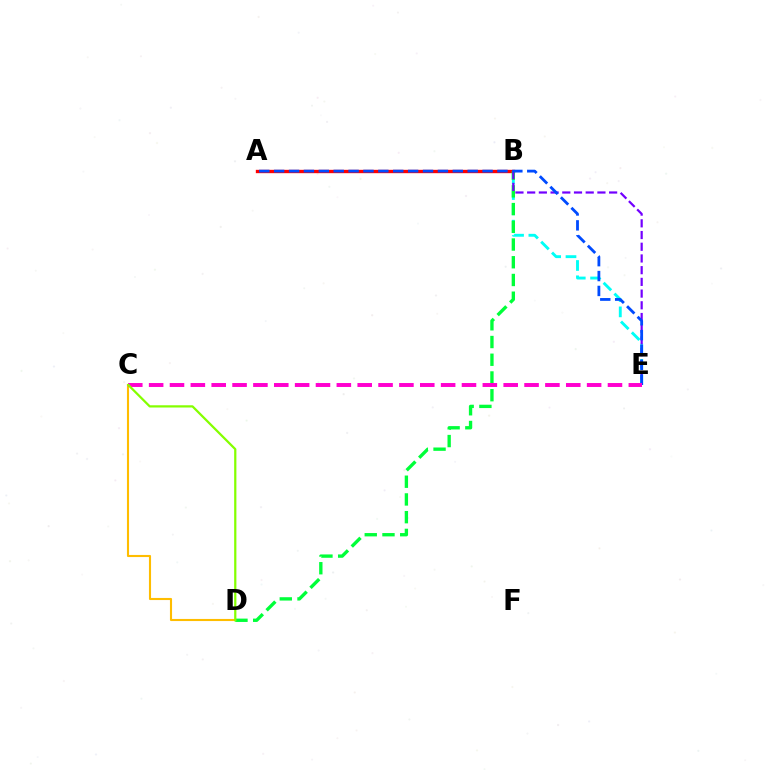{('A', 'B'): [{'color': '#ff0000', 'line_style': 'solid', 'thickness': 2.41}], ('B', 'E'): [{'color': '#00fff6', 'line_style': 'dashed', 'thickness': 2.08}, {'color': '#7200ff', 'line_style': 'dashed', 'thickness': 1.59}], ('B', 'D'): [{'color': '#00ff39', 'line_style': 'dashed', 'thickness': 2.41}], ('C', 'D'): [{'color': '#ffbd00', 'line_style': 'solid', 'thickness': 1.52}, {'color': '#84ff00', 'line_style': 'solid', 'thickness': 1.61}], ('A', 'E'): [{'color': '#004bff', 'line_style': 'dashed', 'thickness': 2.02}], ('C', 'E'): [{'color': '#ff00cf', 'line_style': 'dashed', 'thickness': 2.83}]}